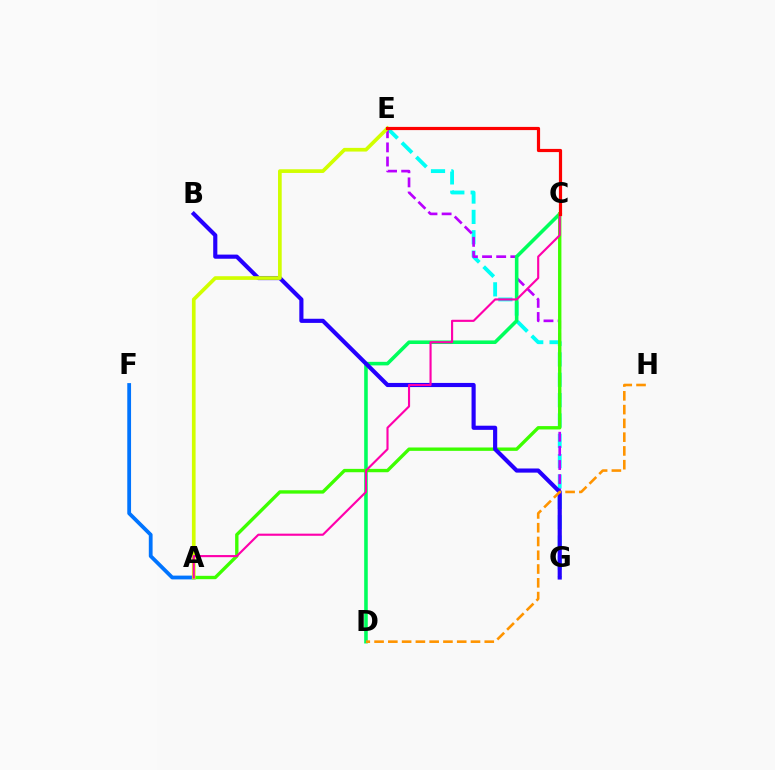{('A', 'F'): [{'color': '#0074ff', 'line_style': 'solid', 'thickness': 2.73}], ('E', 'G'): [{'color': '#00fff6', 'line_style': 'dashed', 'thickness': 2.76}, {'color': '#b900ff', 'line_style': 'dashed', 'thickness': 1.92}], ('C', 'D'): [{'color': '#00ff5c', 'line_style': 'solid', 'thickness': 2.58}], ('A', 'C'): [{'color': '#3dff00', 'line_style': 'solid', 'thickness': 2.42}, {'color': '#ff00ac', 'line_style': 'solid', 'thickness': 1.54}], ('B', 'G'): [{'color': '#2500ff', 'line_style': 'solid', 'thickness': 2.98}], ('A', 'E'): [{'color': '#d1ff00', 'line_style': 'solid', 'thickness': 2.65}], ('D', 'H'): [{'color': '#ff9400', 'line_style': 'dashed', 'thickness': 1.87}], ('C', 'E'): [{'color': '#ff0000', 'line_style': 'solid', 'thickness': 2.3}]}